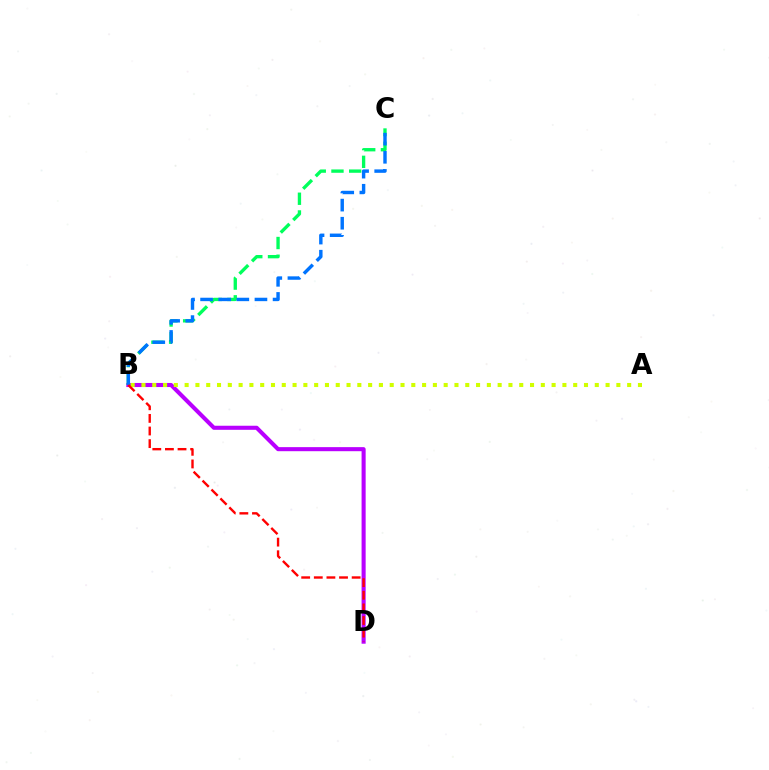{('B', 'D'): [{'color': '#b900ff', 'line_style': 'solid', 'thickness': 2.93}, {'color': '#ff0000', 'line_style': 'dashed', 'thickness': 1.71}], ('B', 'C'): [{'color': '#00ff5c', 'line_style': 'dashed', 'thickness': 2.41}, {'color': '#0074ff', 'line_style': 'dashed', 'thickness': 2.46}], ('A', 'B'): [{'color': '#d1ff00', 'line_style': 'dotted', 'thickness': 2.93}]}